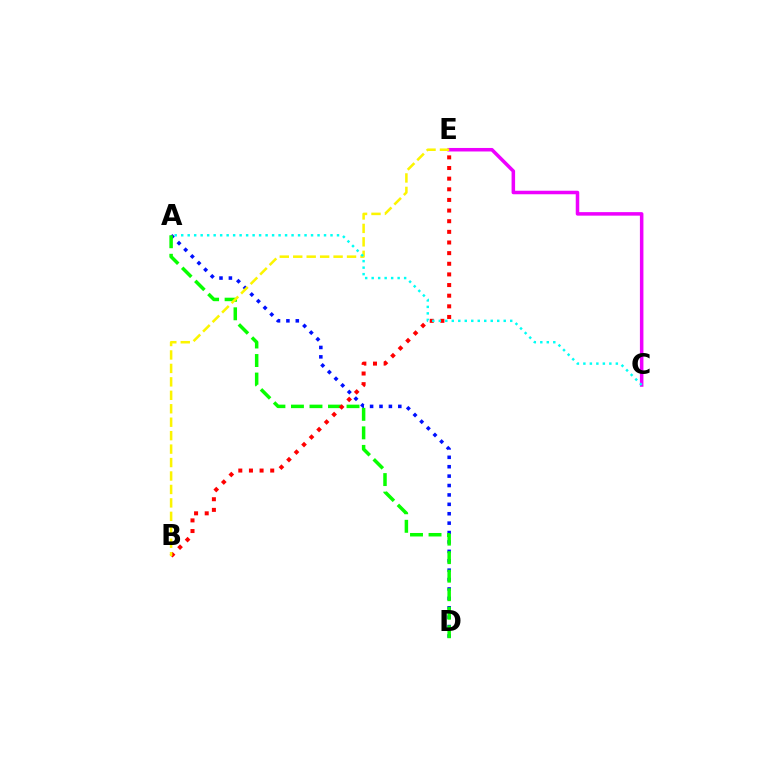{('C', 'E'): [{'color': '#ee00ff', 'line_style': 'solid', 'thickness': 2.53}], ('A', 'D'): [{'color': '#0010ff', 'line_style': 'dotted', 'thickness': 2.55}, {'color': '#08ff00', 'line_style': 'dashed', 'thickness': 2.52}], ('B', 'E'): [{'color': '#ff0000', 'line_style': 'dotted', 'thickness': 2.89}, {'color': '#fcf500', 'line_style': 'dashed', 'thickness': 1.83}], ('A', 'C'): [{'color': '#00fff6', 'line_style': 'dotted', 'thickness': 1.76}]}